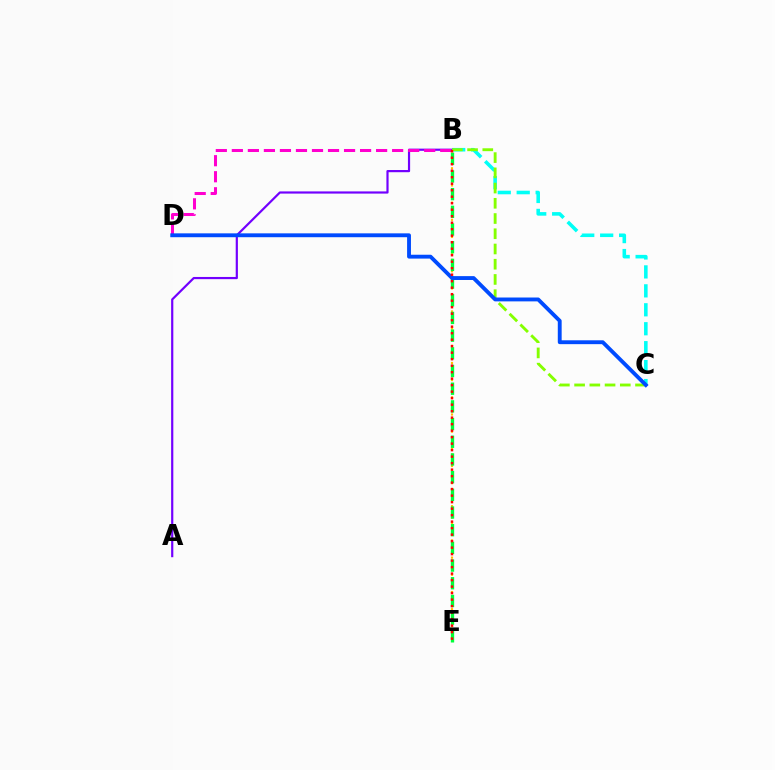{('B', 'C'): [{'color': '#00fff6', 'line_style': 'dashed', 'thickness': 2.57}, {'color': '#84ff00', 'line_style': 'dashed', 'thickness': 2.07}], ('A', 'B'): [{'color': '#7200ff', 'line_style': 'solid', 'thickness': 1.58}], ('B', 'E'): [{'color': '#ffbd00', 'line_style': 'dotted', 'thickness': 1.56}, {'color': '#00ff39', 'line_style': 'dashed', 'thickness': 2.4}, {'color': '#ff0000', 'line_style': 'dotted', 'thickness': 1.77}], ('B', 'D'): [{'color': '#ff00cf', 'line_style': 'dashed', 'thickness': 2.18}], ('C', 'D'): [{'color': '#004bff', 'line_style': 'solid', 'thickness': 2.78}]}